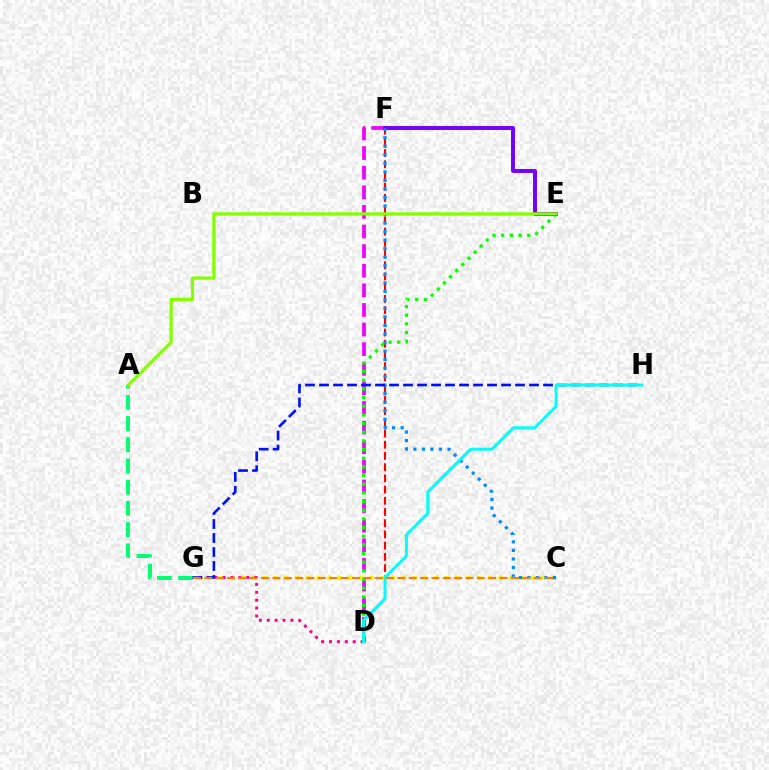{('D', 'F'): [{'color': '#ff0000', 'line_style': 'dashed', 'thickness': 1.52}, {'color': '#ee00ff', 'line_style': 'dashed', 'thickness': 2.66}], ('C', 'G'): [{'color': '#fcf500', 'line_style': 'dotted', 'thickness': 2.91}, {'color': '#ff7c00', 'line_style': 'dashed', 'thickness': 1.54}], ('D', 'G'): [{'color': '#ff0094', 'line_style': 'dotted', 'thickness': 2.15}], ('D', 'E'): [{'color': '#08ff00', 'line_style': 'dotted', 'thickness': 2.35}], ('A', 'G'): [{'color': '#00ff74', 'line_style': 'dashed', 'thickness': 2.88}], ('E', 'F'): [{'color': '#7200ff', 'line_style': 'solid', 'thickness': 2.84}], ('C', 'F'): [{'color': '#008cff', 'line_style': 'dotted', 'thickness': 2.32}], ('A', 'E'): [{'color': '#84ff00', 'line_style': 'solid', 'thickness': 2.29}], ('G', 'H'): [{'color': '#0010ff', 'line_style': 'dashed', 'thickness': 1.9}], ('D', 'H'): [{'color': '#00fff6', 'line_style': 'solid', 'thickness': 2.11}]}